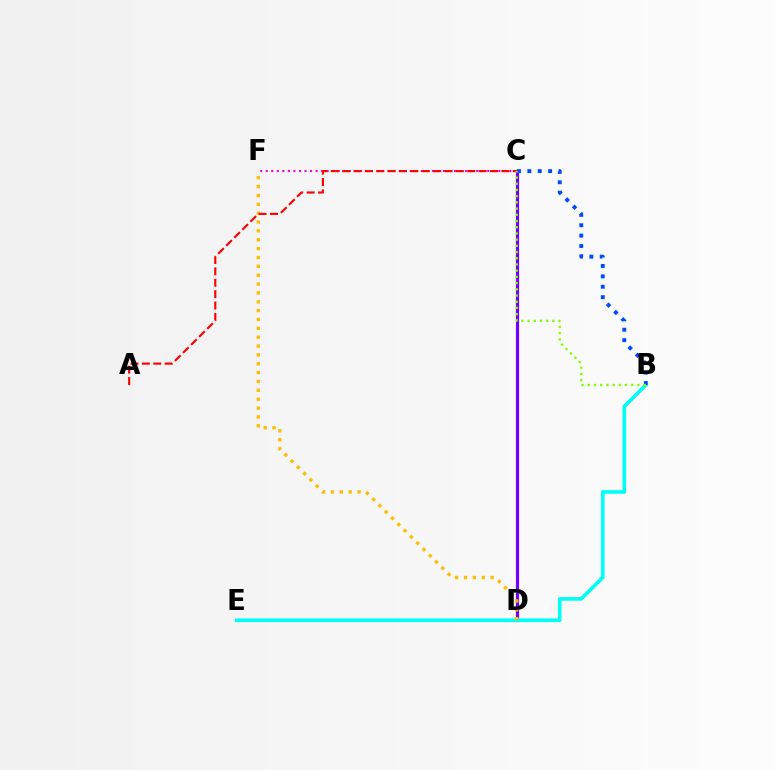{('C', 'D'): [{'color': '#7200ff', 'line_style': 'solid', 'thickness': 2.28}], ('C', 'F'): [{'color': '#ff00cf', 'line_style': 'dotted', 'thickness': 1.5}], ('D', 'E'): [{'color': '#00ff39', 'line_style': 'dashed', 'thickness': 2.02}], ('B', 'E'): [{'color': '#00fff6', 'line_style': 'solid', 'thickness': 2.62}], ('D', 'F'): [{'color': '#ffbd00', 'line_style': 'dotted', 'thickness': 2.41}], ('B', 'C'): [{'color': '#004bff', 'line_style': 'dotted', 'thickness': 2.82}, {'color': '#84ff00', 'line_style': 'dotted', 'thickness': 1.69}], ('A', 'C'): [{'color': '#ff0000', 'line_style': 'dashed', 'thickness': 1.55}]}